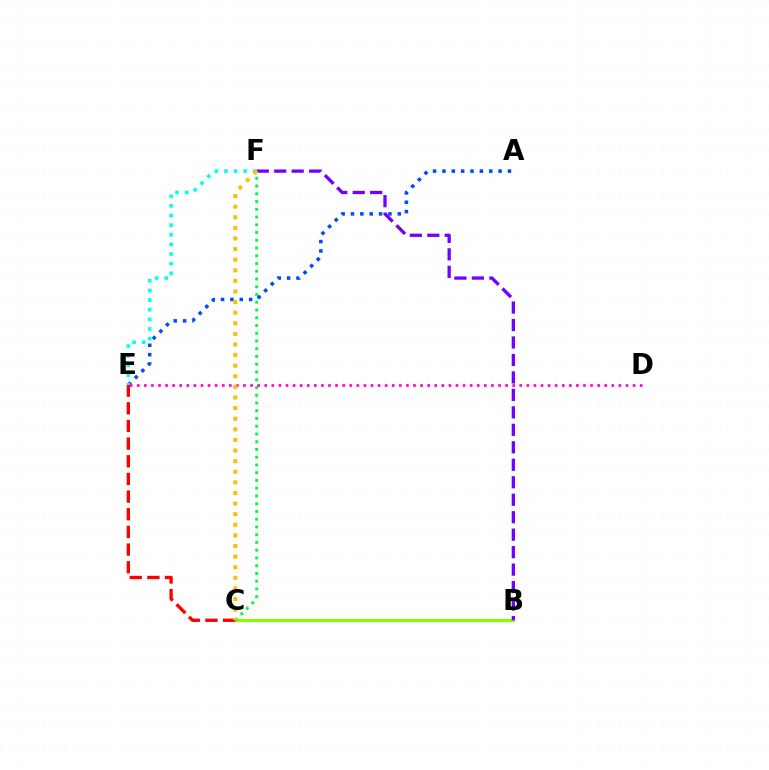{('B', 'C'): [{'color': '#84ff00', 'line_style': 'solid', 'thickness': 2.29}], ('B', 'F'): [{'color': '#7200ff', 'line_style': 'dashed', 'thickness': 2.37}], ('A', 'E'): [{'color': '#004bff', 'line_style': 'dotted', 'thickness': 2.54}], ('C', 'E'): [{'color': '#ff0000', 'line_style': 'dashed', 'thickness': 2.4}], ('E', 'F'): [{'color': '#00fff6', 'line_style': 'dotted', 'thickness': 2.62}], ('C', 'F'): [{'color': '#00ff39', 'line_style': 'dotted', 'thickness': 2.11}, {'color': '#ffbd00', 'line_style': 'dotted', 'thickness': 2.88}], ('D', 'E'): [{'color': '#ff00cf', 'line_style': 'dotted', 'thickness': 1.92}]}